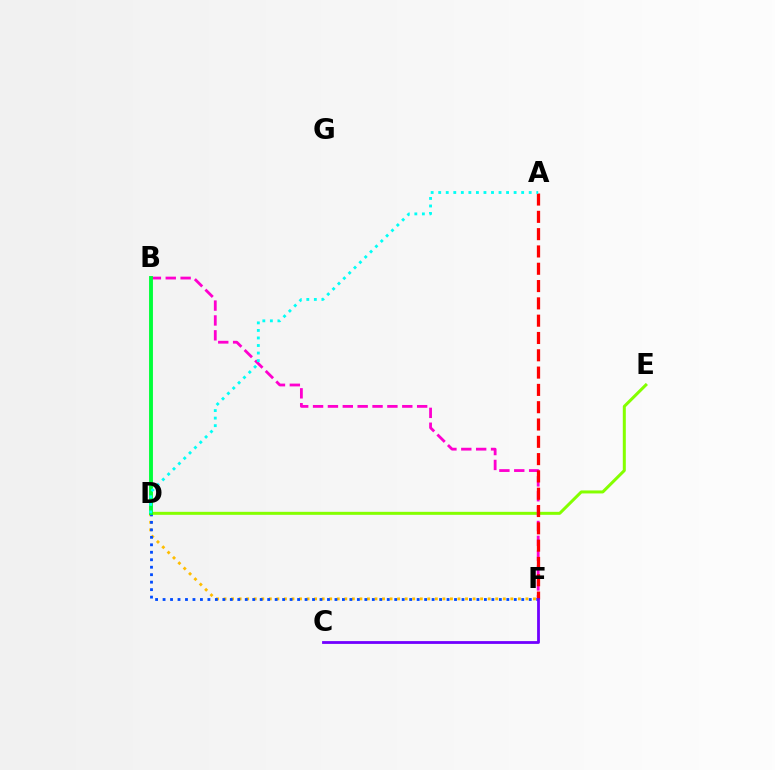{('D', 'E'): [{'color': '#84ff00', 'line_style': 'solid', 'thickness': 2.16}], ('B', 'F'): [{'color': '#ff00cf', 'line_style': 'dashed', 'thickness': 2.02}], ('D', 'F'): [{'color': '#ffbd00', 'line_style': 'dotted', 'thickness': 2.05}, {'color': '#004bff', 'line_style': 'dotted', 'thickness': 2.03}], ('A', 'F'): [{'color': '#ff0000', 'line_style': 'dashed', 'thickness': 2.35}], ('B', 'D'): [{'color': '#00ff39', 'line_style': 'solid', 'thickness': 2.8}], ('C', 'F'): [{'color': '#7200ff', 'line_style': 'solid', 'thickness': 2.01}], ('A', 'D'): [{'color': '#00fff6', 'line_style': 'dotted', 'thickness': 2.05}]}